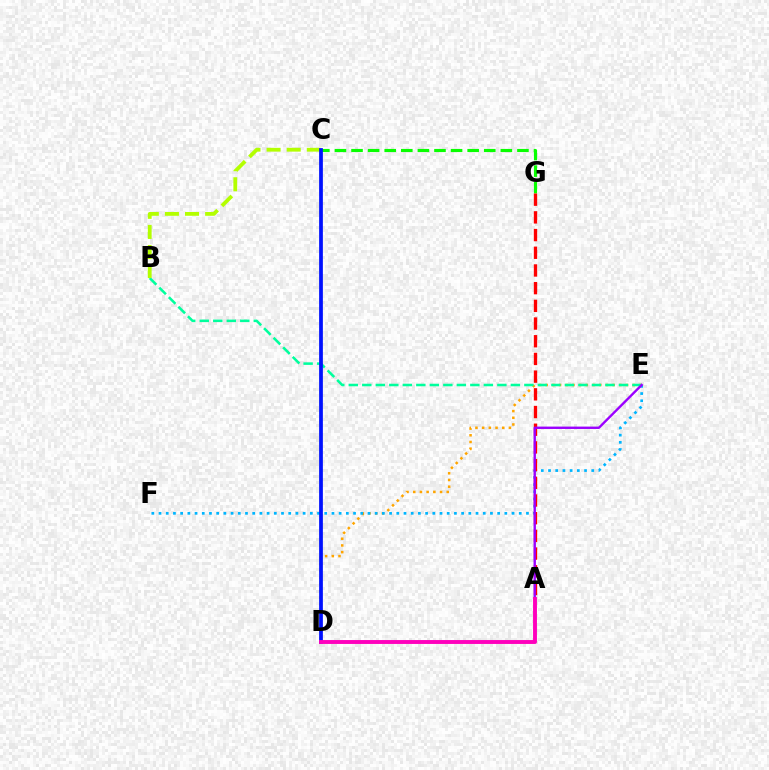{('D', 'E'): [{'color': '#ffa500', 'line_style': 'dotted', 'thickness': 1.82}], ('C', 'G'): [{'color': '#08ff00', 'line_style': 'dashed', 'thickness': 2.25}], ('E', 'F'): [{'color': '#00b5ff', 'line_style': 'dotted', 'thickness': 1.96}], ('B', 'E'): [{'color': '#00ff9d', 'line_style': 'dashed', 'thickness': 1.84}], ('A', 'G'): [{'color': '#ff0000', 'line_style': 'dashed', 'thickness': 2.4}], ('A', 'E'): [{'color': '#9b00ff', 'line_style': 'solid', 'thickness': 1.72}], ('B', 'C'): [{'color': '#b3ff00', 'line_style': 'dashed', 'thickness': 2.73}], ('C', 'D'): [{'color': '#0010ff', 'line_style': 'solid', 'thickness': 2.7}], ('A', 'D'): [{'color': '#ff00bd', 'line_style': 'solid', 'thickness': 2.81}]}